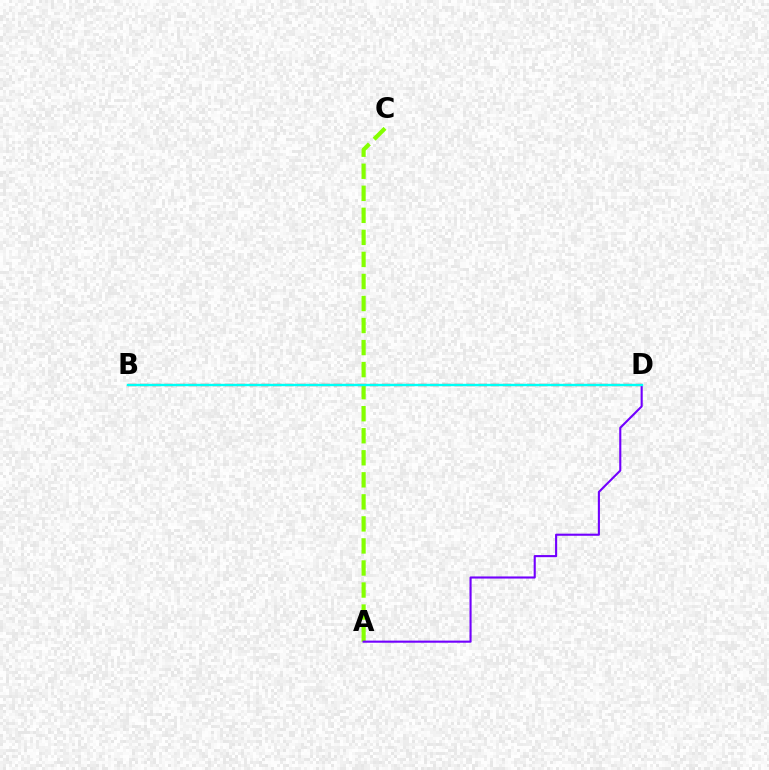{('B', 'D'): [{'color': '#ff0000', 'line_style': 'dashed', 'thickness': 1.64}, {'color': '#00fff6', 'line_style': 'solid', 'thickness': 1.72}], ('A', 'C'): [{'color': '#84ff00', 'line_style': 'dashed', 'thickness': 2.99}], ('A', 'D'): [{'color': '#7200ff', 'line_style': 'solid', 'thickness': 1.52}]}